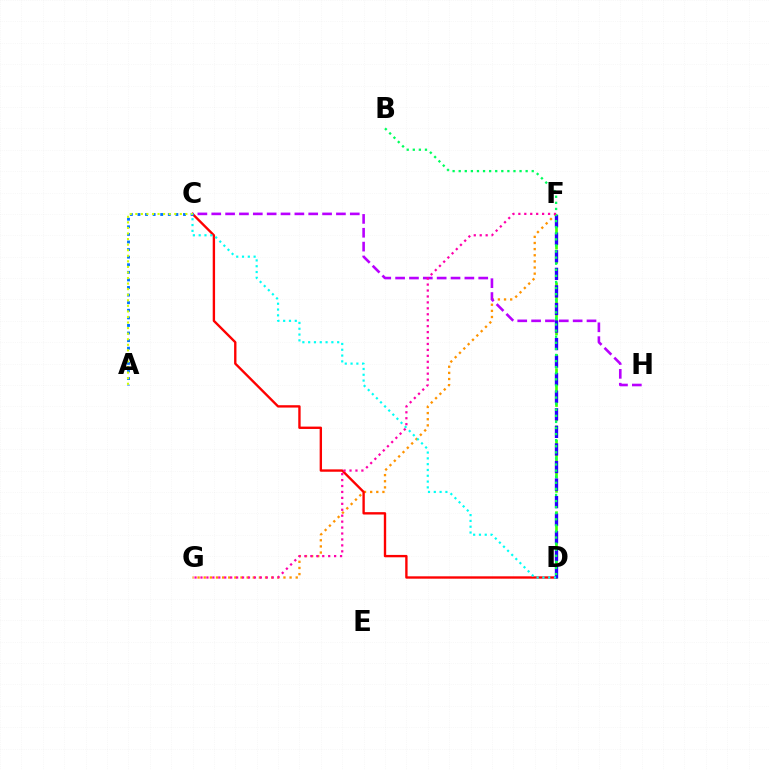{('F', 'G'): [{'color': '#ff9400', 'line_style': 'dotted', 'thickness': 1.67}, {'color': '#ff00ac', 'line_style': 'dotted', 'thickness': 1.61}], ('C', 'D'): [{'color': '#ff0000', 'line_style': 'solid', 'thickness': 1.7}, {'color': '#00fff6', 'line_style': 'dotted', 'thickness': 1.58}], ('C', 'H'): [{'color': '#b900ff', 'line_style': 'dashed', 'thickness': 1.88}], ('A', 'C'): [{'color': '#0074ff', 'line_style': 'dotted', 'thickness': 2.06}, {'color': '#d1ff00', 'line_style': 'dotted', 'thickness': 1.51}], ('D', 'F'): [{'color': '#3dff00', 'line_style': 'dashed', 'thickness': 1.94}, {'color': '#2500ff', 'line_style': 'dashed', 'thickness': 2.39}], ('B', 'D'): [{'color': '#00ff5c', 'line_style': 'dotted', 'thickness': 1.65}]}